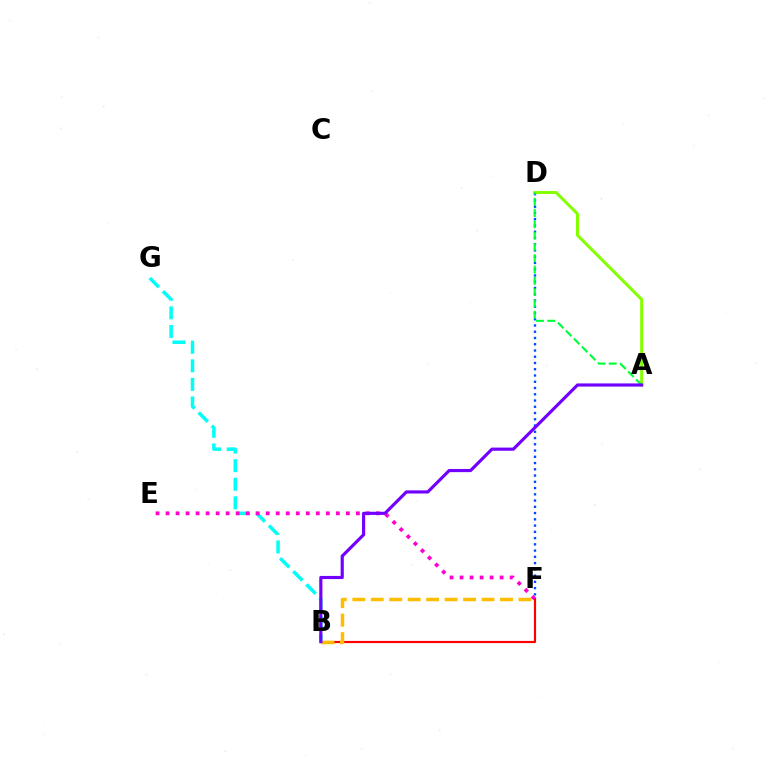{('D', 'F'): [{'color': '#004bff', 'line_style': 'dotted', 'thickness': 1.7}], ('A', 'D'): [{'color': '#84ff00', 'line_style': 'solid', 'thickness': 2.17}, {'color': '#00ff39', 'line_style': 'dashed', 'thickness': 1.54}], ('B', 'F'): [{'color': '#ff0000', 'line_style': 'solid', 'thickness': 1.56}, {'color': '#ffbd00', 'line_style': 'dashed', 'thickness': 2.51}], ('B', 'G'): [{'color': '#00fff6', 'line_style': 'dashed', 'thickness': 2.52}], ('E', 'F'): [{'color': '#ff00cf', 'line_style': 'dotted', 'thickness': 2.72}], ('A', 'B'): [{'color': '#7200ff', 'line_style': 'solid', 'thickness': 2.27}]}